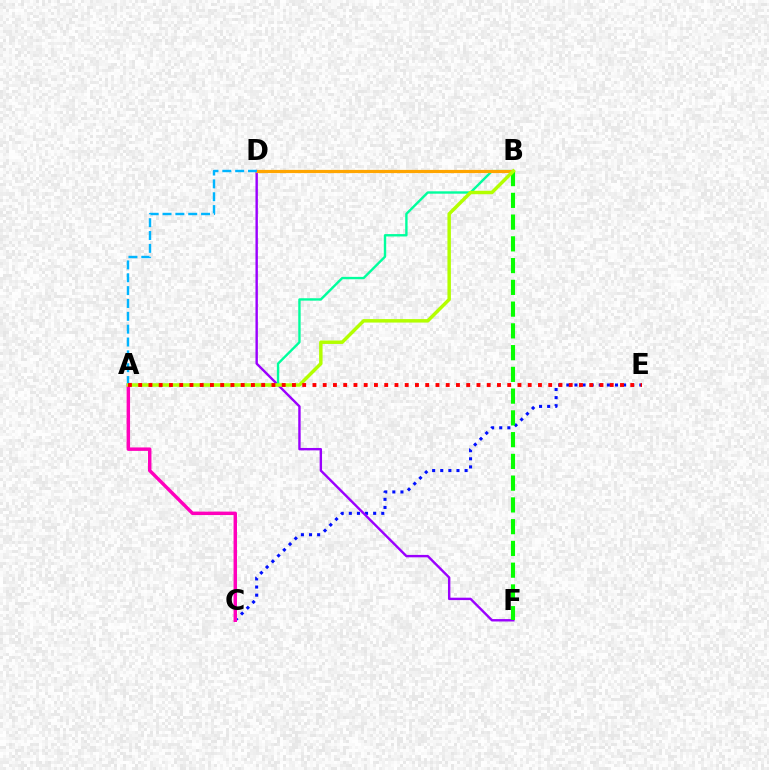{('C', 'E'): [{'color': '#0010ff', 'line_style': 'dotted', 'thickness': 2.2}], ('D', 'F'): [{'color': '#9b00ff', 'line_style': 'solid', 'thickness': 1.73}], ('A', 'B'): [{'color': '#00ff9d', 'line_style': 'solid', 'thickness': 1.72}, {'color': '#b3ff00', 'line_style': 'solid', 'thickness': 2.49}], ('A', 'C'): [{'color': '#ff00bd', 'line_style': 'solid', 'thickness': 2.48}], ('B', 'D'): [{'color': '#ffa500', 'line_style': 'solid', 'thickness': 2.31}], ('A', 'D'): [{'color': '#00b5ff', 'line_style': 'dashed', 'thickness': 1.75}], ('B', 'F'): [{'color': '#08ff00', 'line_style': 'dashed', 'thickness': 2.96}], ('A', 'E'): [{'color': '#ff0000', 'line_style': 'dotted', 'thickness': 2.79}]}